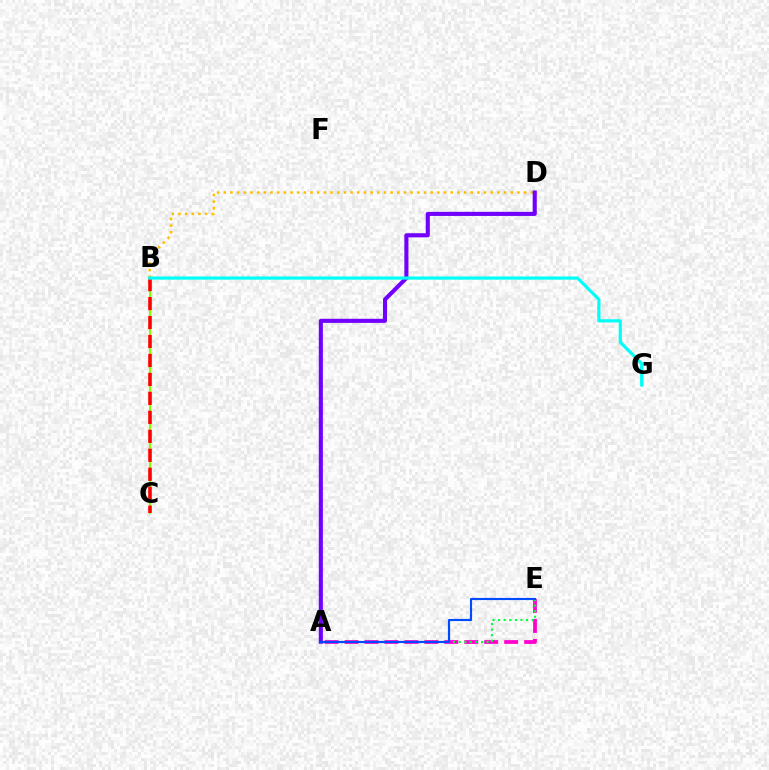{('B', 'D'): [{'color': '#ffbd00', 'line_style': 'dotted', 'thickness': 1.81}], ('A', 'E'): [{'color': '#ff00cf', 'line_style': 'dashed', 'thickness': 2.71}, {'color': '#00ff39', 'line_style': 'dotted', 'thickness': 1.52}, {'color': '#004bff', 'line_style': 'solid', 'thickness': 1.56}], ('B', 'C'): [{'color': '#84ff00', 'line_style': 'solid', 'thickness': 1.53}, {'color': '#ff0000', 'line_style': 'dashed', 'thickness': 2.58}], ('A', 'D'): [{'color': '#7200ff', 'line_style': 'solid', 'thickness': 2.95}], ('B', 'G'): [{'color': '#00fff6', 'line_style': 'solid', 'thickness': 2.29}]}